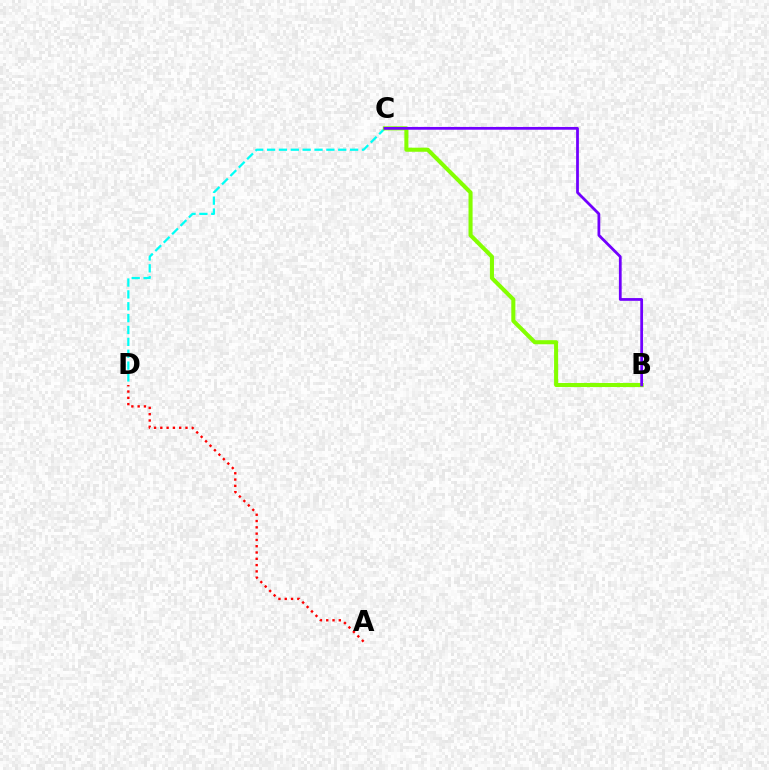{('C', 'D'): [{'color': '#00fff6', 'line_style': 'dashed', 'thickness': 1.61}], ('B', 'C'): [{'color': '#84ff00', 'line_style': 'solid', 'thickness': 2.92}, {'color': '#7200ff', 'line_style': 'solid', 'thickness': 1.99}], ('A', 'D'): [{'color': '#ff0000', 'line_style': 'dotted', 'thickness': 1.71}]}